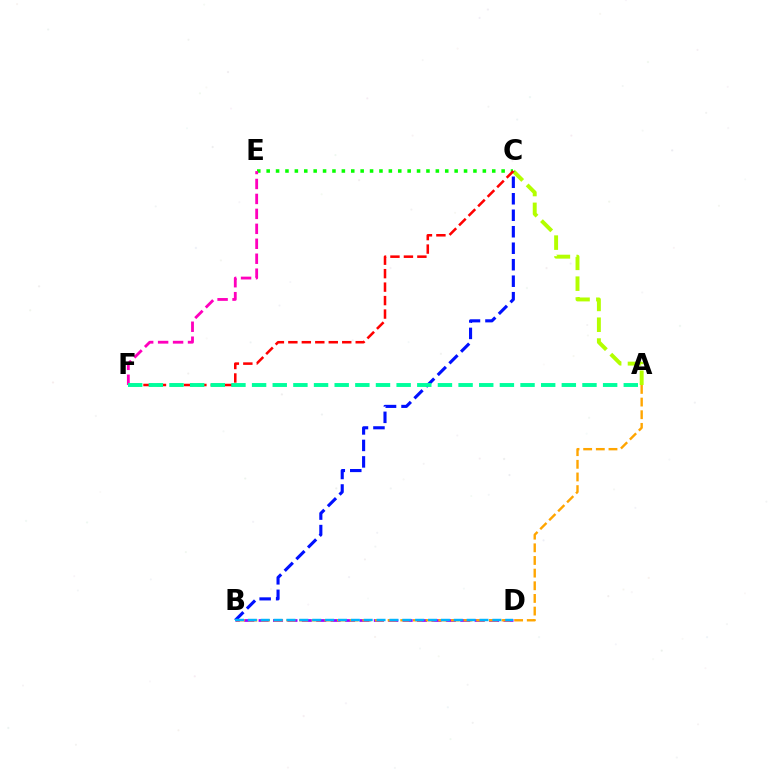{('A', 'C'): [{'color': '#b3ff00', 'line_style': 'dashed', 'thickness': 2.83}], ('C', 'E'): [{'color': '#08ff00', 'line_style': 'dotted', 'thickness': 2.55}], ('B', 'D'): [{'color': '#9b00ff', 'line_style': 'dashed', 'thickness': 1.96}, {'color': '#00b5ff', 'line_style': 'dashed', 'thickness': 1.75}], ('B', 'C'): [{'color': '#0010ff', 'line_style': 'dashed', 'thickness': 2.24}], ('E', 'F'): [{'color': '#ff00bd', 'line_style': 'dashed', 'thickness': 2.03}], ('A', 'B'): [{'color': '#ffa500', 'line_style': 'dashed', 'thickness': 1.72}], ('C', 'F'): [{'color': '#ff0000', 'line_style': 'dashed', 'thickness': 1.83}], ('A', 'F'): [{'color': '#00ff9d', 'line_style': 'dashed', 'thickness': 2.81}]}